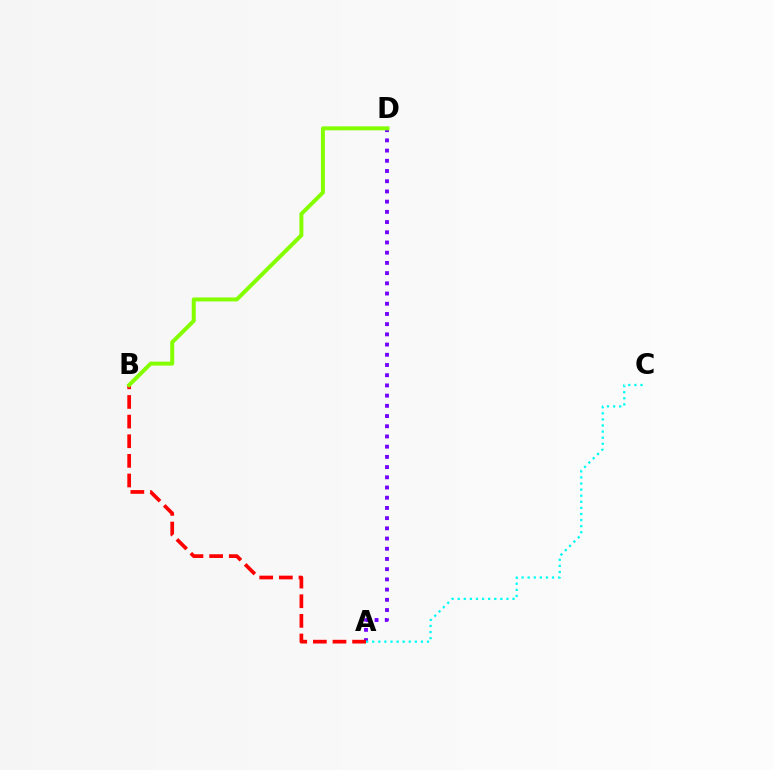{('A', 'D'): [{'color': '#7200ff', 'line_style': 'dotted', 'thickness': 2.77}], ('A', 'B'): [{'color': '#ff0000', 'line_style': 'dashed', 'thickness': 2.67}], ('B', 'D'): [{'color': '#84ff00', 'line_style': 'solid', 'thickness': 2.86}], ('A', 'C'): [{'color': '#00fff6', 'line_style': 'dotted', 'thickness': 1.65}]}